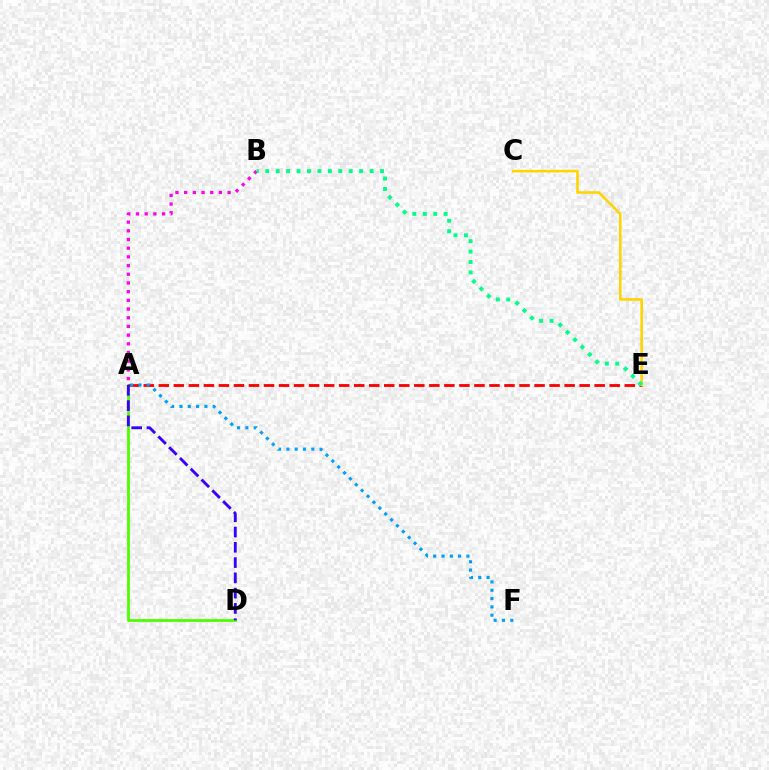{('A', 'B'): [{'color': '#ff00ed', 'line_style': 'dotted', 'thickness': 2.36}], ('A', 'D'): [{'color': '#4fff00', 'line_style': 'solid', 'thickness': 2.02}, {'color': '#3700ff', 'line_style': 'dashed', 'thickness': 2.07}], ('A', 'E'): [{'color': '#ff0000', 'line_style': 'dashed', 'thickness': 2.04}], ('C', 'E'): [{'color': '#ffd500', 'line_style': 'solid', 'thickness': 1.88}], ('A', 'F'): [{'color': '#009eff', 'line_style': 'dotted', 'thickness': 2.26}], ('B', 'E'): [{'color': '#00ff86', 'line_style': 'dotted', 'thickness': 2.83}]}